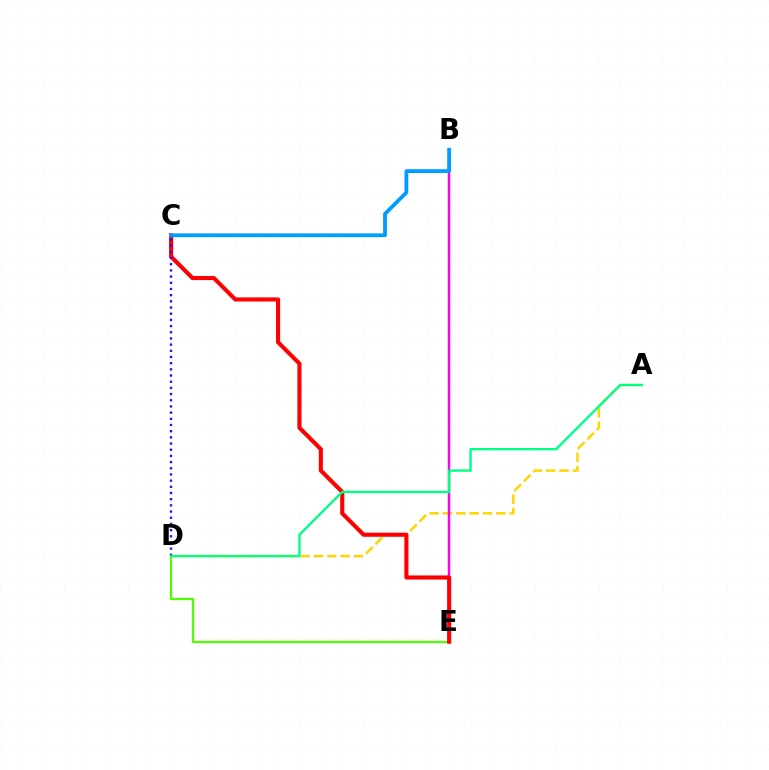{('D', 'E'): [{'color': '#4fff00', 'line_style': 'solid', 'thickness': 1.61}], ('A', 'D'): [{'color': '#ffd500', 'line_style': 'dashed', 'thickness': 1.81}, {'color': '#00ff86', 'line_style': 'solid', 'thickness': 1.69}], ('B', 'E'): [{'color': '#ff00ed', 'line_style': 'solid', 'thickness': 1.78}], ('C', 'E'): [{'color': '#ff0000', 'line_style': 'solid', 'thickness': 2.95}], ('B', 'C'): [{'color': '#009eff', 'line_style': 'solid', 'thickness': 2.75}], ('C', 'D'): [{'color': '#3700ff', 'line_style': 'dotted', 'thickness': 1.68}]}